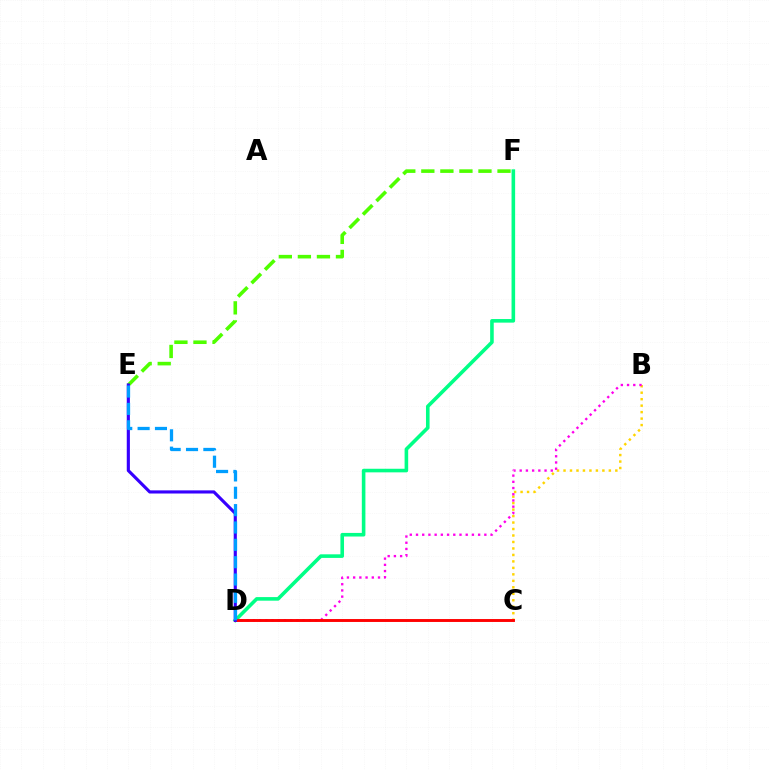{('E', 'F'): [{'color': '#4fff00', 'line_style': 'dashed', 'thickness': 2.59}], ('B', 'C'): [{'color': '#ffd500', 'line_style': 'dotted', 'thickness': 1.76}], ('D', 'F'): [{'color': '#00ff86', 'line_style': 'solid', 'thickness': 2.59}], ('B', 'D'): [{'color': '#ff00ed', 'line_style': 'dotted', 'thickness': 1.69}], ('C', 'D'): [{'color': '#ff0000', 'line_style': 'solid', 'thickness': 2.09}], ('D', 'E'): [{'color': '#3700ff', 'line_style': 'solid', 'thickness': 2.26}, {'color': '#009eff', 'line_style': 'dashed', 'thickness': 2.36}]}